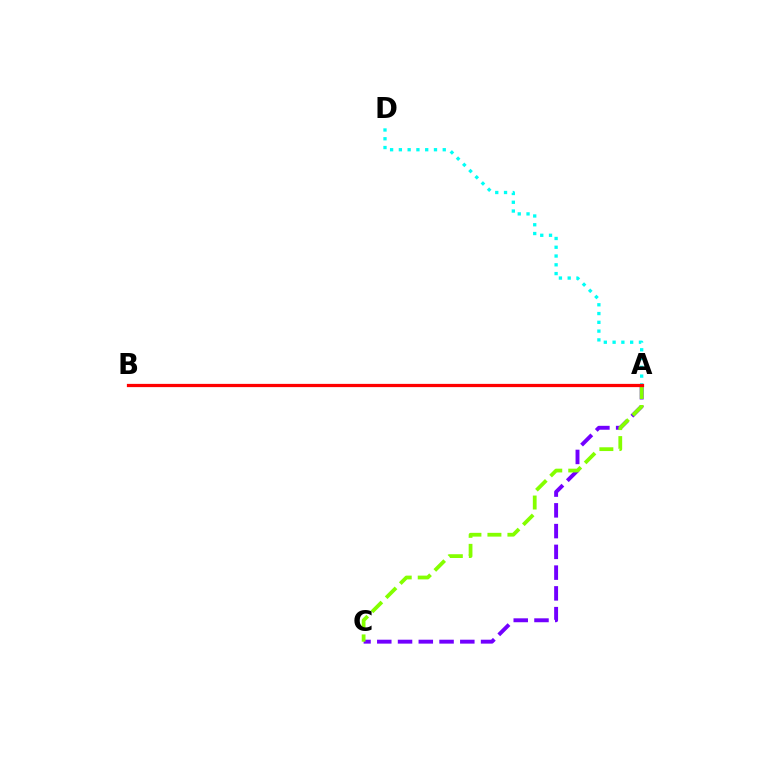{('A', 'C'): [{'color': '#7200ff', 'line_style': 'dashed', 'thickness': 2.82}, {'color': '#84ff00', 'line_style': 'dashed', 'thickness': 2.72}], ('A', 'D'): [{'color': '#00fff6', 'line_style': 'dotted', 'thickness': 2.38}], ('A', 'B'): [{'color': '#ff0000', 'line_style': 'solid', 'thickness': 2.34}]}